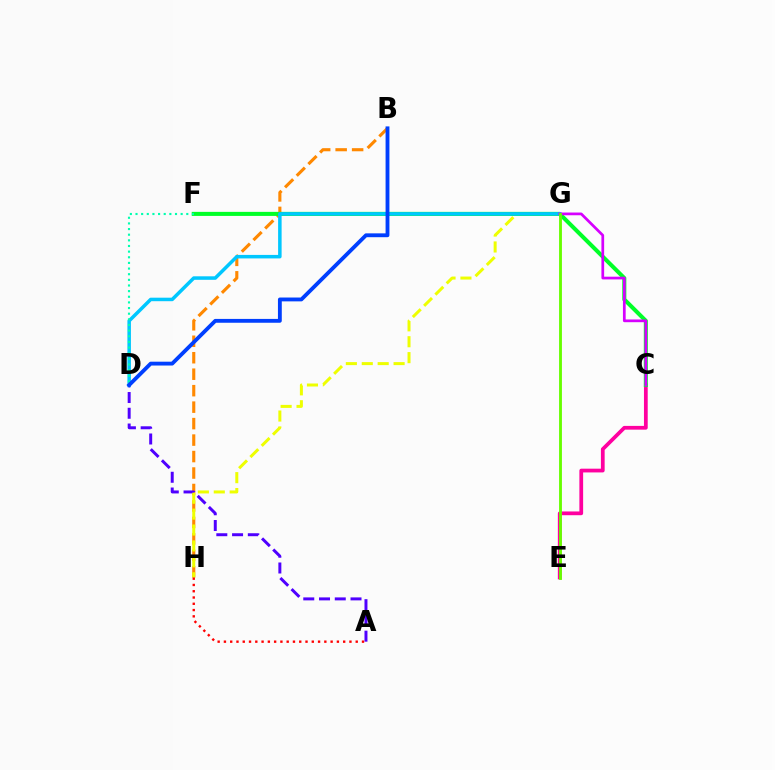{('B', 'H'): [{'color': '#ff8800', 'line_style': 'dashed', 'thickness': 2.24}], ('A', 'D'): [{'color': '#4f00ff', 'line_style': 'dashed', 'thickness': 2.14}], ('G', 'H'): [{'color': '#eeff00', 'line_style': 'dashed', 'thickness': 2.16}], ('C', 'E'): [{'color': '#ff00a0', 'line_style': 'solid', 'thickness': 2.7}], ('C', 'F'): [{'color': '#00ff27', 'line_style': 'solid', 'thickness': 2.91}], ('D', 'G'): [{'color': '#00c7ff', 'line_style': 'solid', 'thickness': 2.53}], ('D', 'F'): [{'color': '#00ffaf', 'line_style': 'dotted', 'thickness': 1.53}], ('C', 'G'): [{'color': '#d600ff', 'line_style': 'solid', 'thickness': 1.96}], ('E', 'G'): [{'color': '#66ff00', 'line_style': 'solid', 'thickness': 2.05}], ('B', 'D'): [{'color': '#003fff', 'line_style': 'solid', 'thickness': 2.77}], ('A', 'H'): [{'color': '#ff0000', 'line_style': 'dotted', 'thickness': 1.71}]}